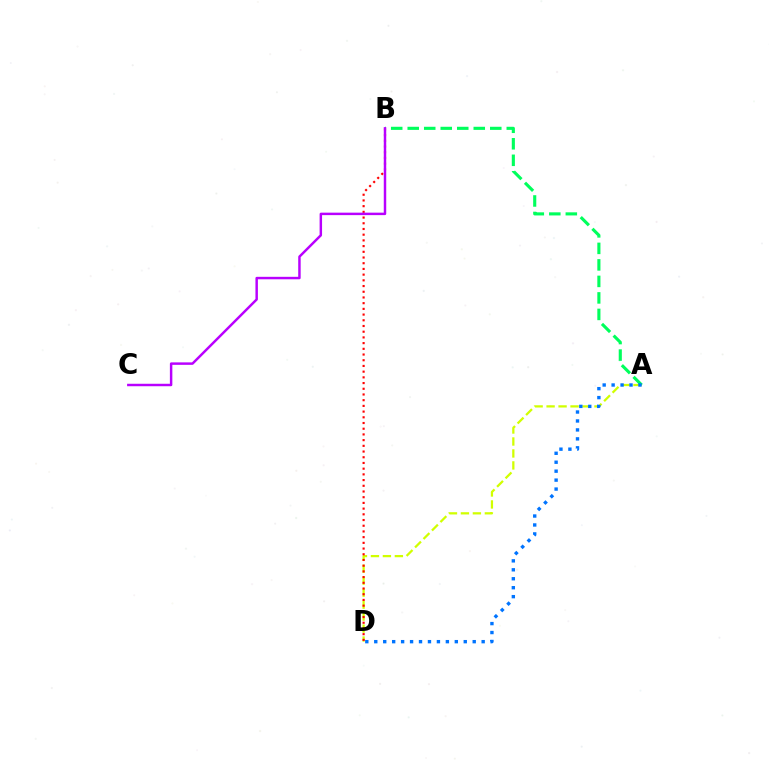{('A', 'D'): [{'color': '#d1ff00', 'line_style': 'dashed', 'thickness': 1.63}, {'color': '#0074ff', 'line_style': 'dotted', 'thickness': 2.43}], ('A', 'B'): [{'color': '#00ff5c', 'line_style': 'dashed', 'thickness': 2.24}], ('B', 'D'): [{'color': '#ff0000', 'line_style': 'dotted', 'thickness': 1.55}], ('B', 'C'): [{'color': '#b900ff', 'line_style': 'solid', 'thickness': 1.77}]}